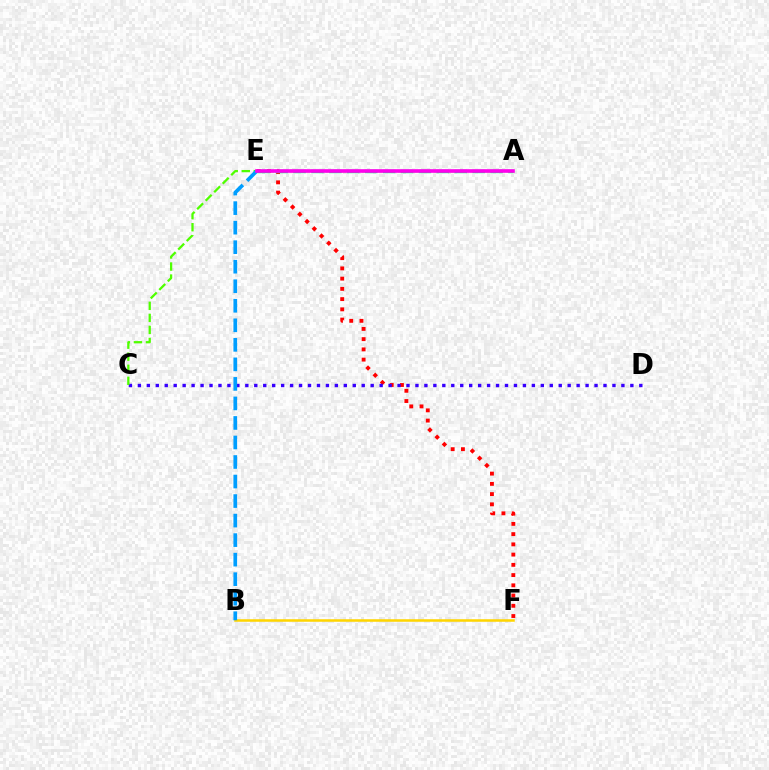{('E', 'F'): [{'color': '#ff0000', 'line_style': 'dotted', 'thickness': 2.78}], ('A', 'E'): [{'color': '#00ff86', 'line_style': 'dashed', 'thickness': 2.43}, {'color': '#ff00ed', 'line_style': 'solid', 'thickness': 2.61}], ('C', 'D'): [{'color': '#3700ff', 'line_style': 'dotted', 'thickness': 2.43}], ('A', 'C'): [{'color': '#4fff00', 'line_style': 'dashed', 'thickness': 1.64}], ('B', 'F'): [{'color': '#ffd500', 'line_style': 'solid', 'thickness': 1.82}], ('B', 'E'): [{'color': '#009eff', 'line_style': 'dashed', 'thickness': 2.65}]}